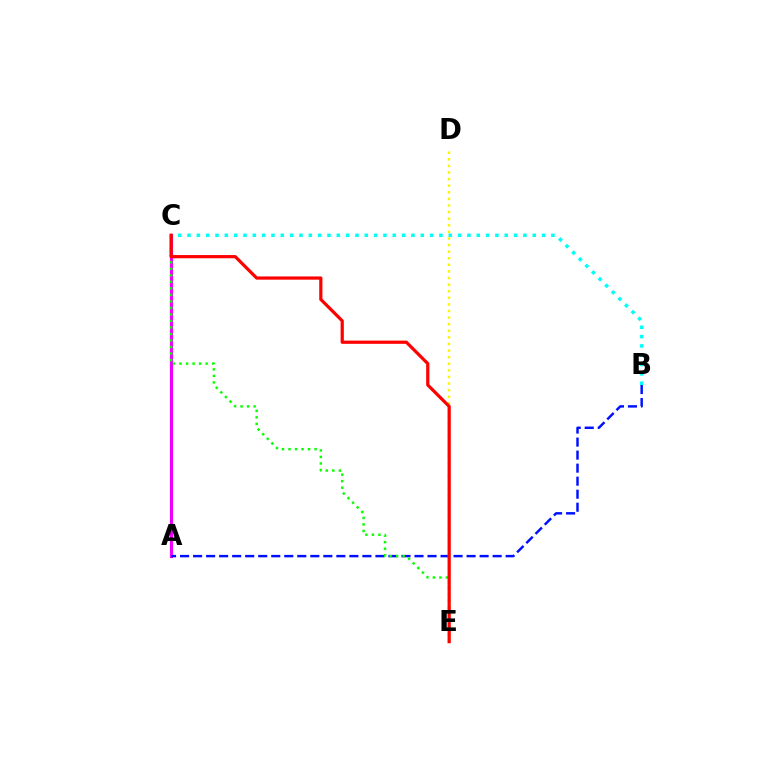{('A', 'C'): [{'color': '#ee00ff', 'line_style': 'solid', 'thickness': 2.28}], ('B', 'C'): [{'color': '#00fff6', 'line_style': 'dotted', 'thickness': 2.54}], ('A', 'B'): [{'color': '#0010ff', 'line_style': 'dashed', 'thickness': 1.77}], ('D', 'E'): [{'color': '#fcf500', 'line_style': 'dotted', 'thickness': 1.79}], ('C', 'E'): [{'color': '#08ff00', 'line_style': 'dotted', 'thickness': 1.77}, {'color': '#ff0000', 'line_style': 'solid', 'thickness': 2.31}]}